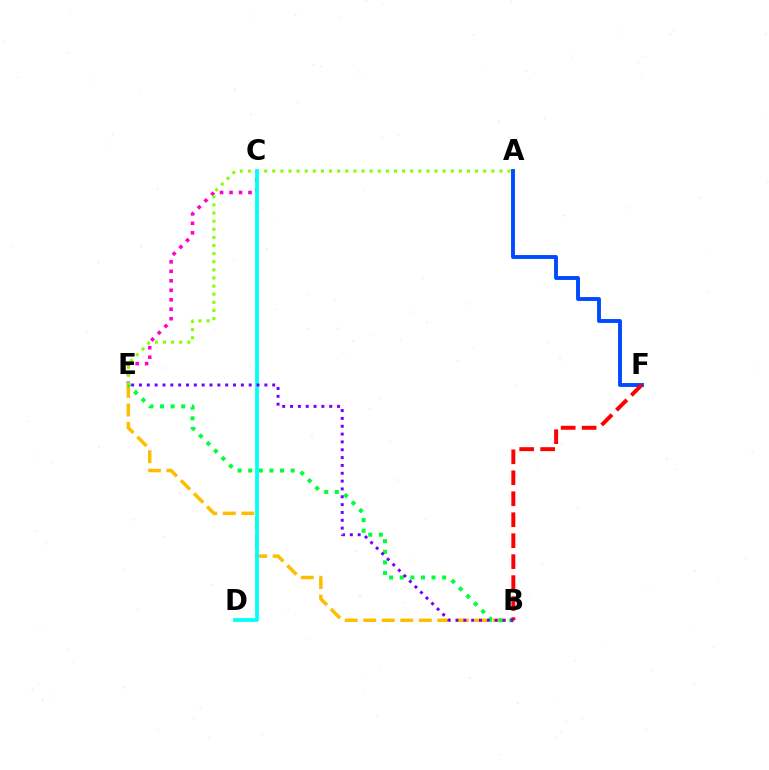{('C', 'E'): [{'color': '#ff00cf', 'line_style': 'dotted', 'thickness': 2.57}], ('B', 'E'): [{'color': '#ffbd00', 'line_style': 'dashed', 'thickness': 2.52}, {'color': '#00ff39', 'line_style': 'dotted', 'thickness': 2.88}, {'color': '#7200ff', 'line_style': 'dotted', 'thickness': 2.13}], ('A', 'F'): [{'color': '#004bff', 'line_style': 'solid', 'thickness': 2.8}], ('A', 'E'): [{'color': '#84ff00', 'line_style': 'dotted', 'thickness': 2.2}], ('B', 'F'): [{'color': '#ff0000', 'line_style': 'dashed', 'thickness': 2.85}], ('C', 'D'): [{'color': '#00fff6', 'line_style': 'solid', 'thickness': 2.68}]}